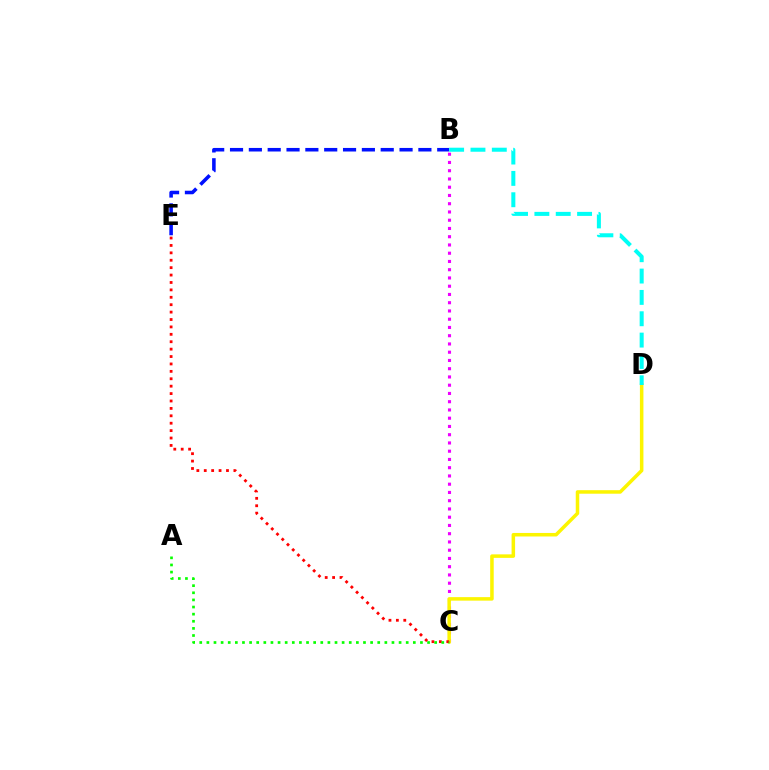{('B', 'E'): [{'color': '#0010ff', 'line_style': 'dashed', 'thickness': 2.56}], ('B', 'C'): [{'color': '#ee00ff', 'line_style': 'dotted', 'thickness': 2.24}], ('C', 'D'): [{'color': '#fcf500', 'line_style': 'solid', 'thickness': 2.53}], ('C', 'E'): [{'color': '#ff0000', 'line_style': 'dotted', 'thickness': 2.01}], ('B', 'D'): [{'color': '#00fff6', 'line_style': 'dashed', 'thickness': 2.9}], ('A', 'C'): [{'color': '#08ff00', 'line_style': 'dotted', 'thickness': 1.93}]}